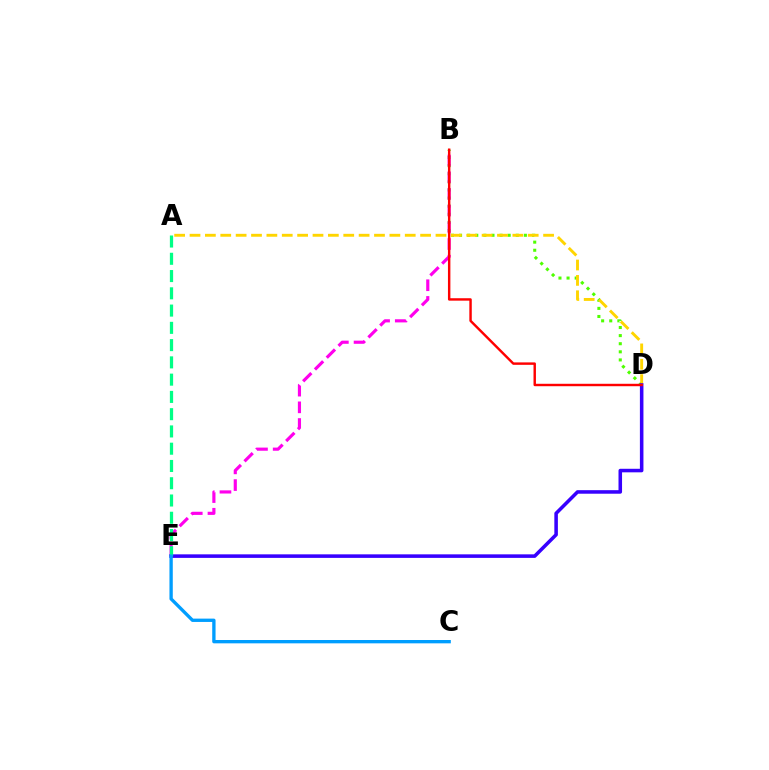{('B', 'D'): [{'color': '#4fff00', 'line_style': 'dotted', 'thickness': 2.2}, {'color': '#ff0000', 'line_style': 'solid', 'thickness': 1.75}], ('B', 'E'): [{'color': '#ff00ed', 'line_style': 'dashed', 'thickness': 2.27}], ('A', 'D'): [{'color': '#ffd500', 'line_style': 'dashed', 'thickness': 2.09}], ('D', 'E'): [{'color': '#3700ff', 'line_style': 'solid', 'thickness': 2.55}], ('A', 'E'): [{'color': '#00ff86', 'line_style': 'dashed', 'thickness': 2.35}], ('C', 'E'): [{'color': '#009eff', 'line_style': 'solid', 'thickness': 2.4}]}